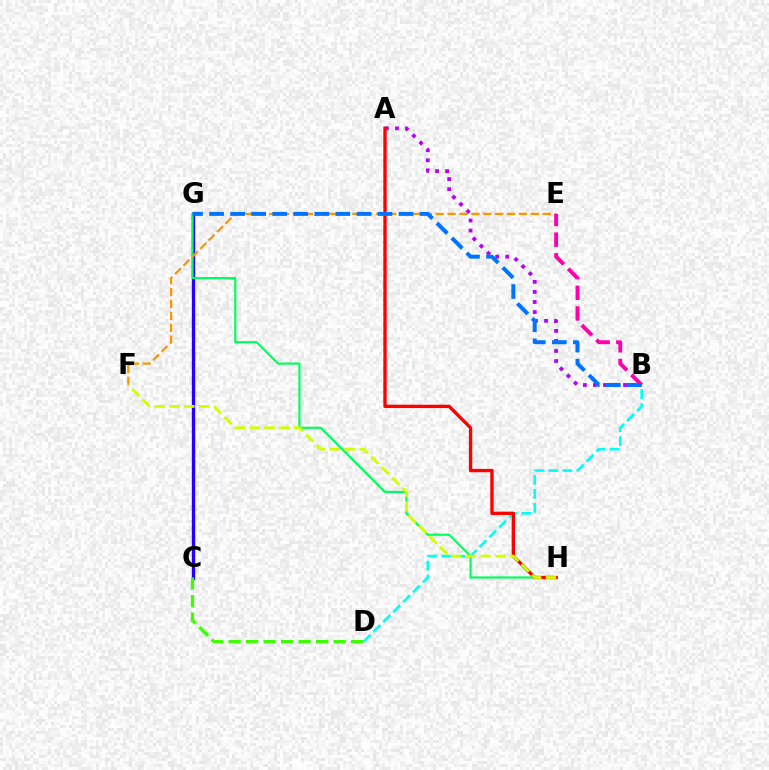{('C', 'G'): [{'color': '#2500ff', 'line_style': 'solid', 'thickness': 2.41}], ('A', 'B'): [{'color': '#b900ff', 'line_style': 'dotted', 'thickness': 2.73}], ('G', 'H'): [{'color': '#00ff5c', 'line_style': 'solid', 'thickness': 1.56}], ('E', 'F'): [{'color': '#ff9400', 'line_style': 'dashed', 'thickness': 1.62}], ('B', 'D'): [{'color': '#00fff6', 'line_style': 'dashed', 'thickness': 1.9}], ('B', 'E'): [{'color': '#ff00ac', 'line_style': 'dashed', 'thickness': 2.81}], ('A', 'H'): [{'color': '#ff0000', 'line_style': 'solid', 'thickness': 2.41}], ('F', 'H'): [{'color': '#d1ff00', 'line_style': 'dashed', 'thickness': 2.02}], ('B', 'G'): [{'color': '#0074ff', 'line_style': 'dashed', 'thickness': 2.86}], ('C', 'D'): [{'color': '#3dff00', 'line_style': 'dashed', 'thickness': 2.38}]}